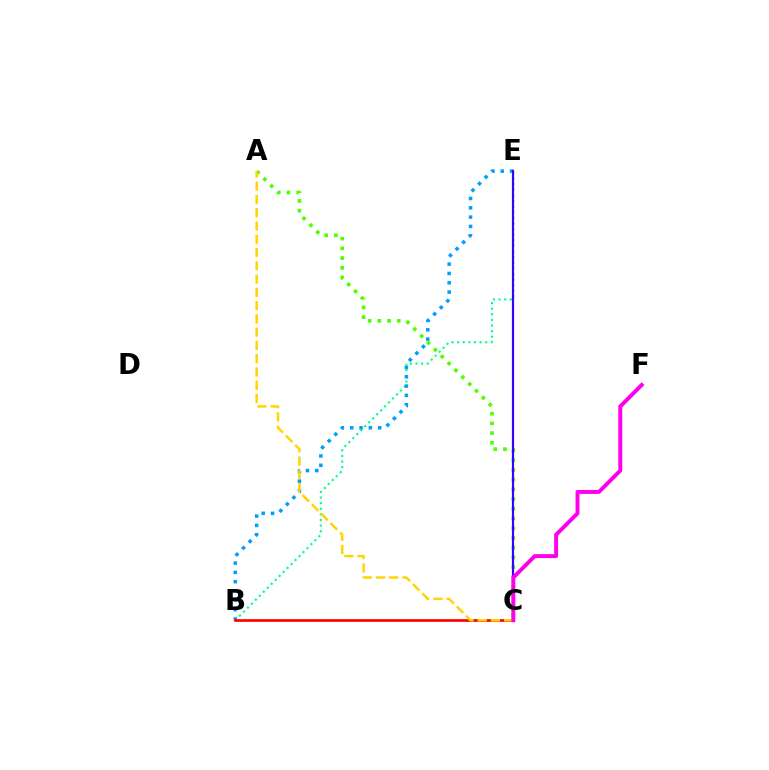{('B', 'E'): [{'color': '#00ff86', 'line_style': 'dotted', 'thickness': 1.52}, {'color': '#009eff', 'line_style': 'dotted', 'thickness': 2.53}], ('A', 'C'): [{'color': '#4fff00', 'line_style': 'dotted', 'thickness': 2.64}, {'color': '#ffd500', 'line_style': 'dashed', 'thickness': 1.8}], ('B', 'C'): [{'color': '#ff0000', 'line_style': 'solid', 'thickness': 1.93}], ('C', 'E'): [{'color': '#3700ff', 'line_style': 'solid', 'thickness': 1.57}], ('C', 'F'): [{'color': '#ff00ed', 'line_style': 'solid', 'thickness': 2.84}]}